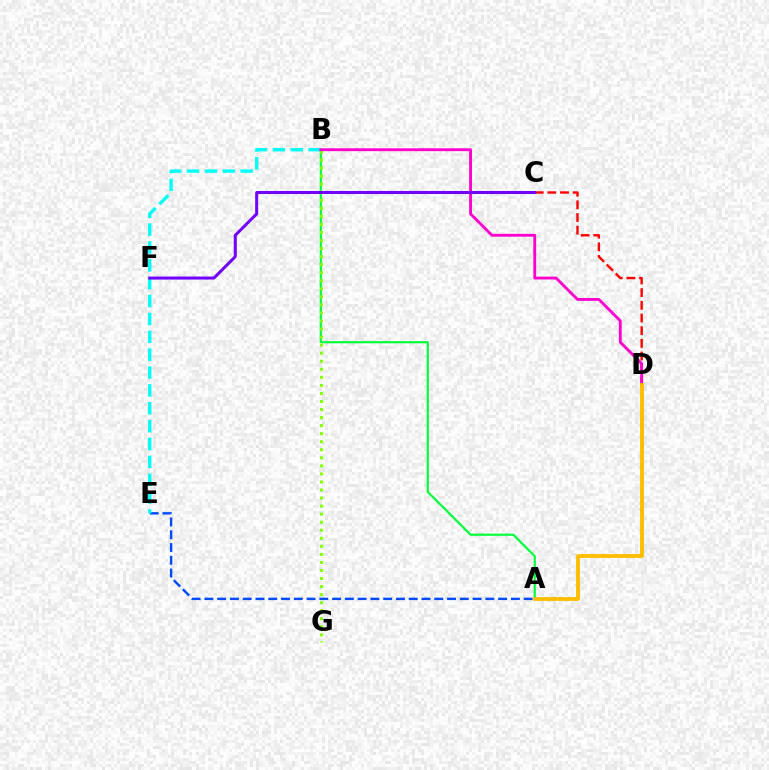{('A', 'E'): [{'color': '#004bff', 'line_style': 'dashed', 'thickness': 1.74}], ('C', 'D'): [{'color': '#ff0000', 'line_style': 'dashed', 'thickness': 1.72}], ('A', 'B'): [{'color': '#00ff39', 'line_style': 'solid', 'thickness': 1.55}], ('B', 'G'): [{'color': '#84ff00', 'line_style': 'dotted', 'thickness': 2.19}], ('B', 'E'): [{'color': '#00fff6', 'line_style': 'dashed', 'thickness': 2.43}], ('B', 'D'): [{'color': '#ff00cf', 'line_style': 'solid', 'thickness': 2.05}], ('C', 'F'): [{'color': '#7200ff', 'line_style': 'solid', 'thickness': 2.17}], ('A', 'D'): [{'color': '#ffbd00', 'line_style': 'solid', 'thickness': 2.75}]}